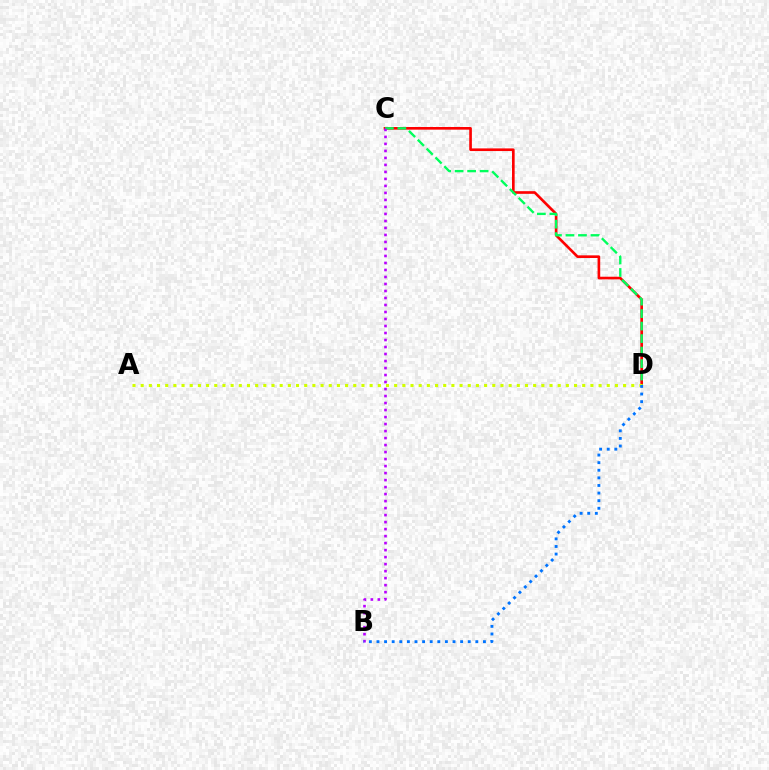{('C', 'D'): [{'color': '#ff0000', 'line_style': 'solid', 'thickness': 1.91}, {'color': '#00ff5c', 'line_style': 'dashed', 'thickness': 1.7}], ('A', 'D'): [{'color': '#d1ff00', 'line_style': 'dotted', 'thickness': 2.22}], ('B', 'C'): [{'color': '#b900ff', 'line_style': 'dotted', 'thickness': 1.9}], ('B', 'D'): [{'color': '#0074ff', 'line_style': 'dotted', 'thickness': 2.07}]}